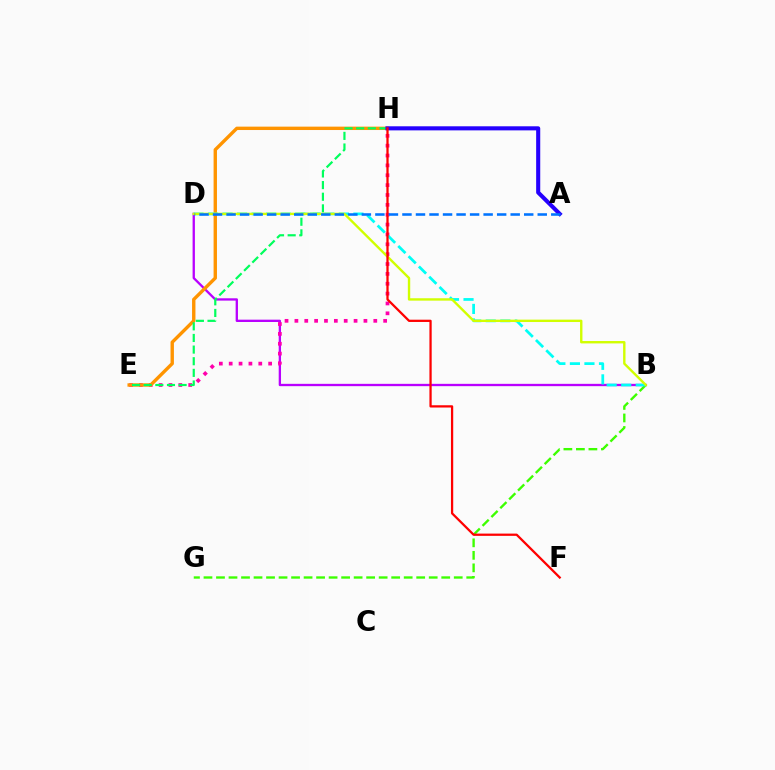{('B', 'D'): [{'color': '#b900ff', 'line_style': 'solid', 'thickness': 1.67}, {'color': '#00fff6', 'line_style': 'dashed', 'thickness': 1.98}, {'color': '#d1ff00', 'line_style': 'solid', 'thickness': 1.71}], ('B', 'G'): [{'color': '#3dff00', 'line_style': 'dashed', 'thickness': 1.7}], ('E', 'H'): [{'color': '#ff00ac', 'line_style': 'dotted', 'thickness': 2.68}, {'color': '#ff9400', 'line_style': 'solid', 'thickness': 2.44}, {'color': '#00ff5c', 'line_style': 'dashed', 'thickness': 1.58}], ('A', 'H'): [{'color': '#2500ff', 'line_style': 'solid', 'thickness': 2.94}], ('F', 'H'): [{'color': '#ff0000', 'line_style': 'solid', 'thickness': 1.63}], ('A', 'D'): [{'color': '#0074ff', 'line_style': 'dashed', 'thickness': 1.84}]}